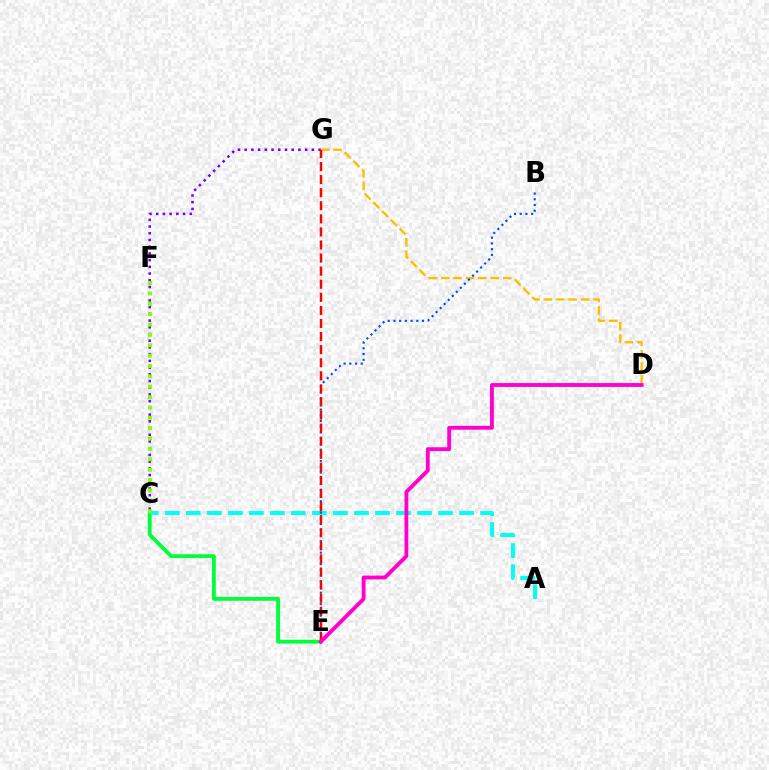{('C', 'E'): [{'color': '#00ff39', 'line_style': 'solid', 'thickness': 2.74}], ('C', 'G'): [{'color': '#7200ff', 'line_style': 'dotted', 'thickness': 1.82}], ('A', 'C'): [{'color': '#00fff6', 'line_style': 'dashed', 'thickness': 2.85}], ('D', 'G'): [{'color': '#ffbd00', 'line_style': 'dashed', 'thickness': 1.68}], ('C', 'F'): [{'color': '#84ff00', 'line_style': 'dotted', 'thickness': 2.81}], ('B', 'E'): [{'color': '#004bff', 'line_style': 'dotted', 'thickness': 1.55}], ('E', 'G'): [{'color': '#ff0000', 'line_style': 'dashed', 'thickness': 1.78}], ('D', 'E'): [{'color': '#ff00cf', 'line_style': 'solid', 'thickness': 2.76}]}